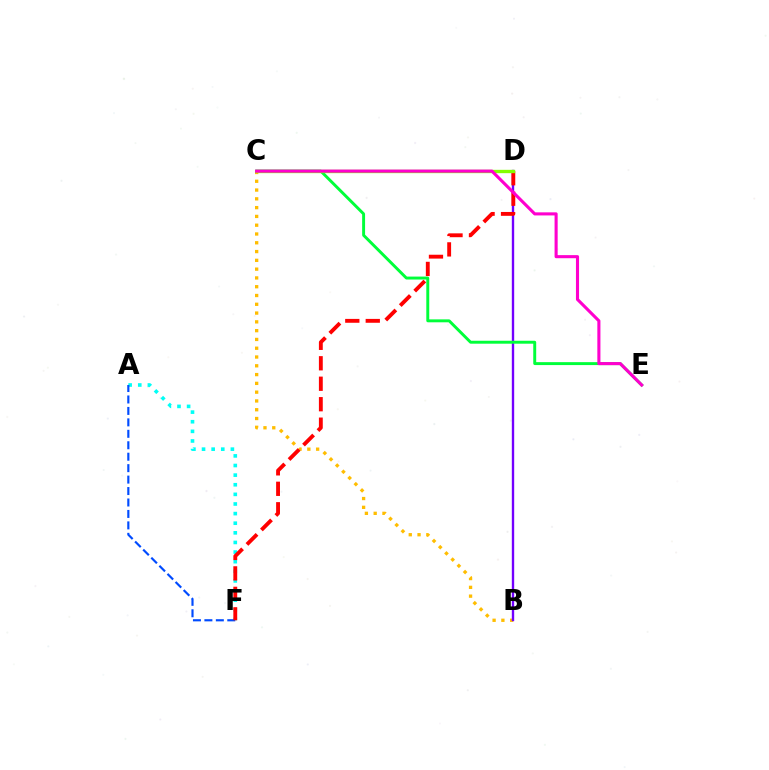{('B', 'C'): [{'color': '#ffbd00', 'line_style': 'dotted', 'thickness': 2.39}], ('B', 'D'): [{'color': '#7200ff', 'line_style': 'solid', 'thickness': 1.7}], ('C', 'E'): [{'color': '#00ff39', 'line_style': 'solid', 'thickness': 2.11}, {'color': '#ff00cf', 'line_style': 'solid', 'thickness': 2.23}], ('A', 'F'): [{'color': '#00fff6', 'line_style': 'dotted', 'thickness': 2.61}, {'color': '#004bff', 'line_style': 'dashed', 'thickness': 1.56}], ('D', 'F'): [{'color': '#ff0000', 'line_style': 'dashed', 'thickness': 2.78}], ('C', 'D'): [{'color': '#84ff00', 'line_style': 'solid', 'thickness': 2.41}]}